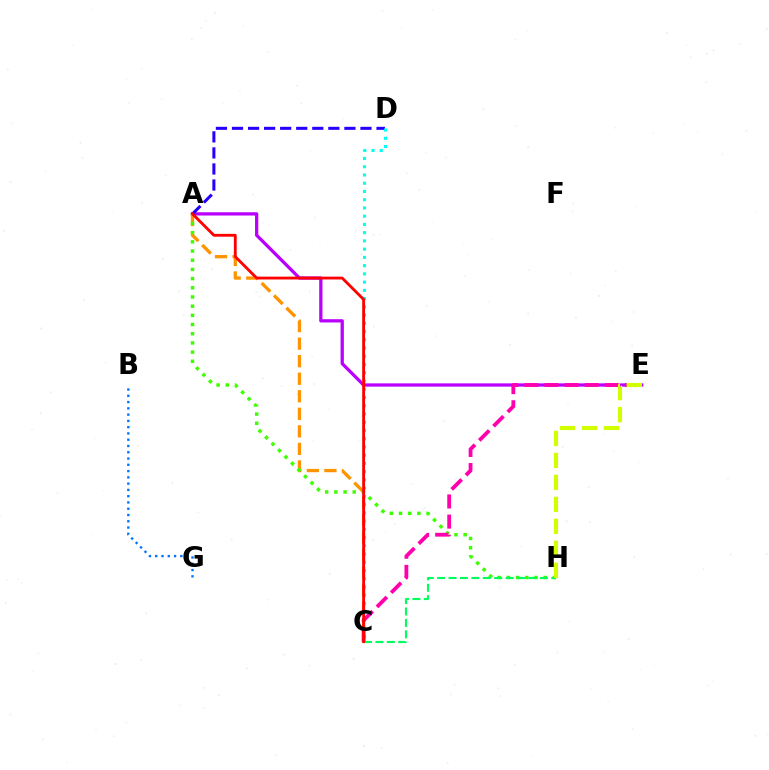{('B', 'G'): [{'color': '#0074ff', 'line_style': 'dotted', 'thickness': 1.7}], ('A', 'E'): [{'color': '#b900ff', 'line_style': 'solid', 'thickness': 2.36}], ('A', 'C'): [{'color': '#ff9400', 'line_style': 'dashed', 'thickness': 2.38}, {'color': '#ff0000', 'line_style': 'solid', 'thickness': 2.04}], ('A', 'H'): [{'color': '#3dff00', 'line_style': 'dotted', 'thickness': 2.5}], ('C', 'H'): [{'color': '#00ff5c', 'line_style': 'dashed', 'thickness': 1.55}], ('A', 'D'): [{'color': '#2500ff', 'line_style': 'dashed', 'thickness': 2.18}], ('C', 'D'): [{'color': '#00fff6', 'line_style': 'dotted', 'thickness': 2.24}], ('C', 'E'): [{'color': '#ff00ac', 'line_style': 'dashed', 'thickness': 2.73}], ('E', 'H'): [{'color': '#d1ff00', 'line_style': 'dashed', 'thickness': 2.98}]}